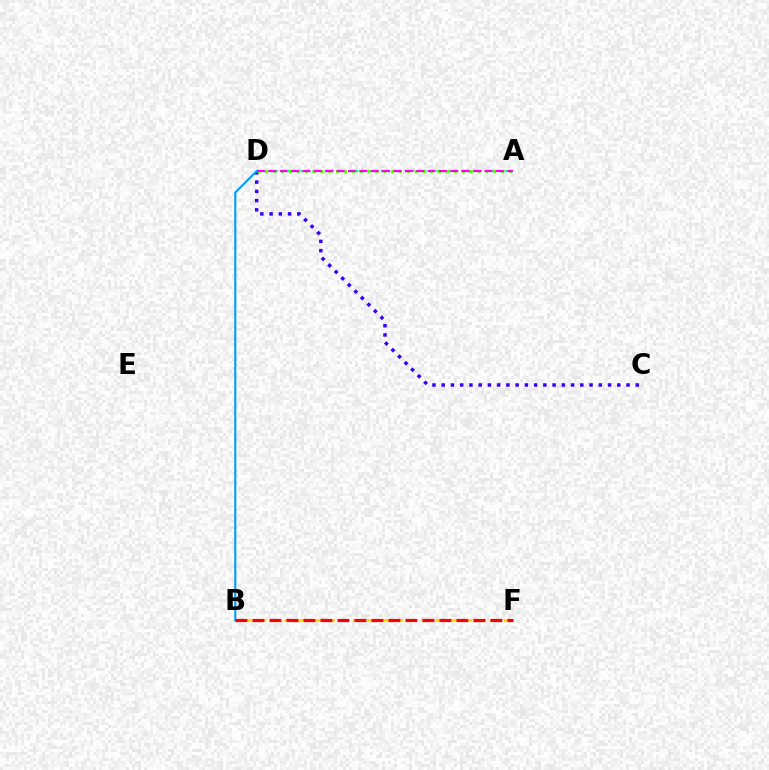{('A', 'D'): [{'color': '#00ff86', 'line_style': 'dotted', 'thickness': 1.68}, {'color': '#4fff00', 'line_style': 'dotted', 'thickness': 2.13}, {'color': '#ff00ed', 'line_style': 'dashed', 'thickness': 1.55}], ('C', 'D'): [{'color': '#3700ff', 'line_style': 'dotted', 'thickness': 2.51}], ('B', 'F'): [{'color': '#ffd500', 'line_style': 'dashed', 'thickness': 1.87}, {'color': '#ff0000', 'line_style': 'dashed', 'thickness': 2.31}], ('B', 'D'): [{'color': '#009eff', 'line_style': 'solid', 'thickness': 1.53}]}